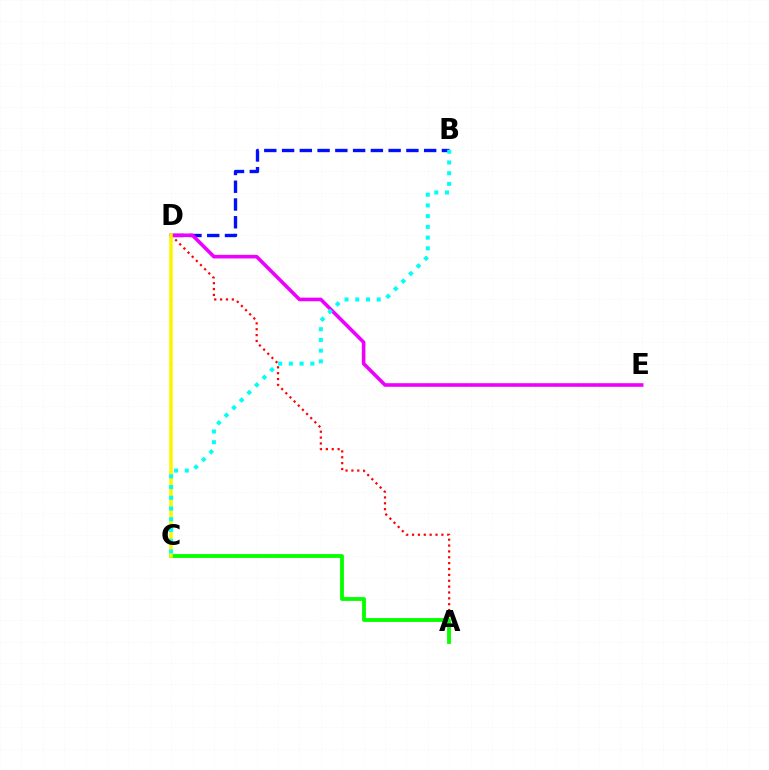{('A', 'D'): [{'color': '#ff0000', 'line_style': 'dotted', 'thickness': 1.59}], ('A', 'C'): [{'color': '#08ff00', 'line_style': 'solid', 'thickness': 2.77}], ('B', 'D'): [{'color': '#0010ff', 'line_style': 'dashed', 'thickness': 2.41}], ('D', 'E'): [{'color': '#ee00ff', 'line_style': 'solid', 'thickness': 2.59}], ('C', 'D'): [{'color': '#fcf500', 'line_style': 'solid', 'thickness': 2.57}], ('B', 'C'): [{'color': '#00fff6', 'line_style': 'dotted', 'thickness': 2.91}]}